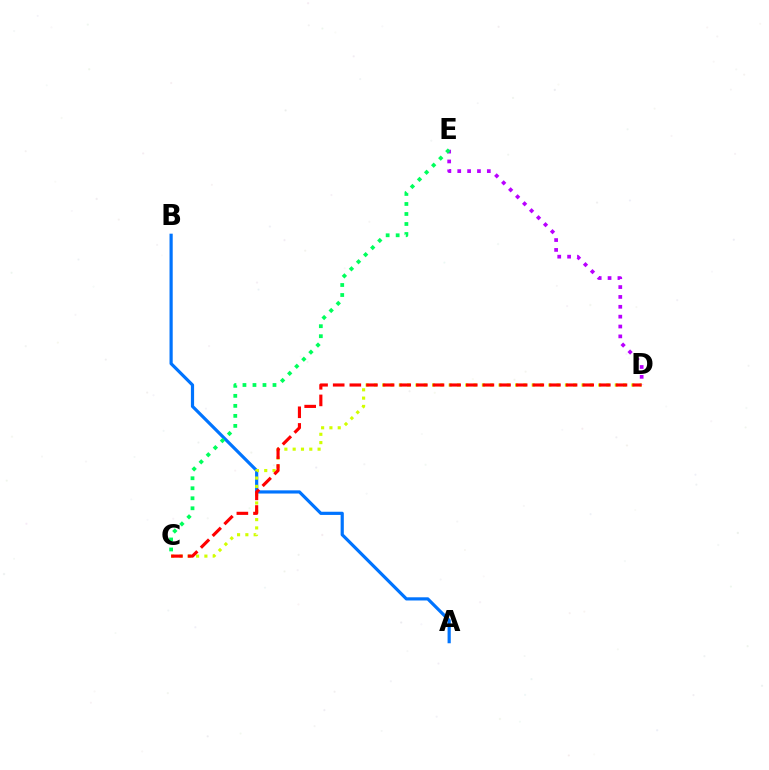{('A', 'B'): [{'color': '#0074ff', 'line_style': 'solid', 'thickness': 2.3}], ('C', 'D'): [{'color': '#d1ff00', 'line_style': 'dotted', 'thickness': 2.26}, {'color': '#ff0000', 'line_style': 'dashed', 'thickness': 2.26}], ('D', 'E'): [{'color': '#b900ff', 'line_style': 'dotted', 'thickness': 2.68}], ('C', 'E'): [{'color': '#00ff5c', 'line_style': 'dotted', 'thickness': 2.72}]}